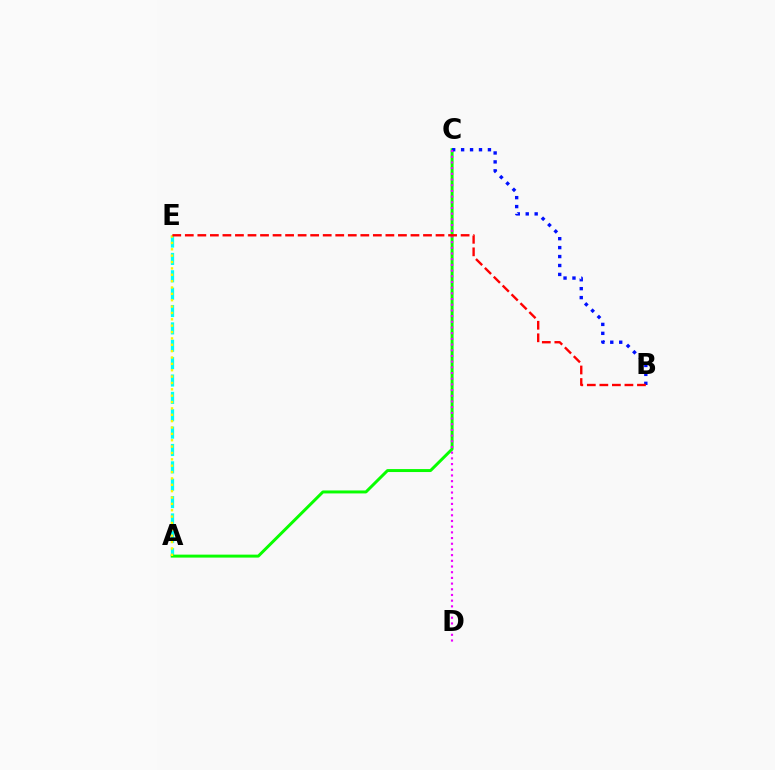{('A', 'E'): [{'color': '#00fff6', 'line_style': 'dashed', 'thickness': 2.36}, {'color': '#fcf500', 'line_style': 'dotted', 'thickness': 1.73}], ('A', 'C'): [{'color': '#08ff00', 'line_style': 'solid', 'thickness': 2.14}], ('B', 'C'): [{'color': '#0010ff', 'line_style': 'dotted', 'thickness': 2.43}], ('C', 'D'): [{'color': '#ee00ff', 'line_style': 'dotted', 'thickness': 1.55}], ('B', 'E'): [{'color': '#ff0000', 'line_style': 'dashed', 'thickness': 1.7}]}